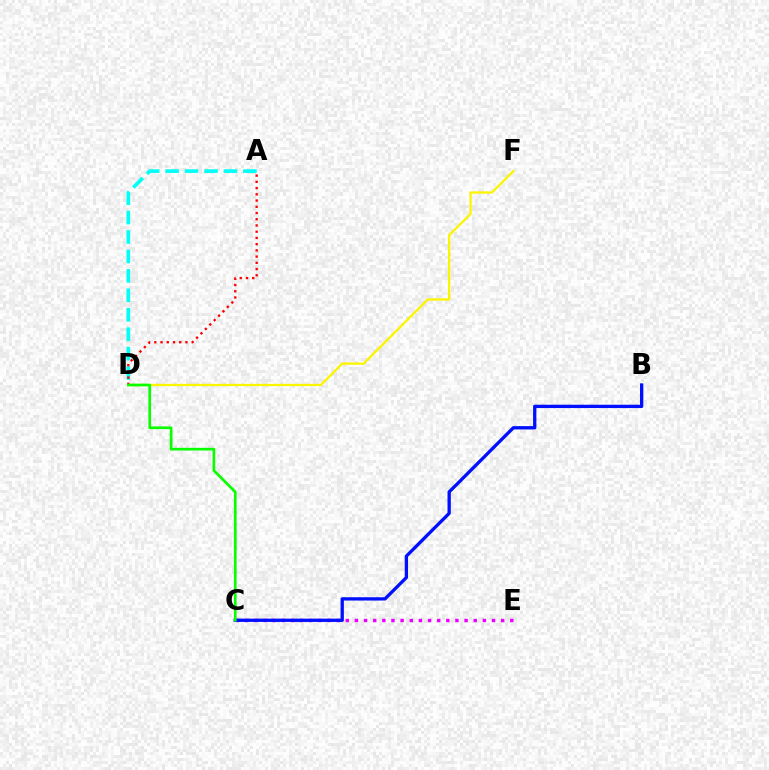{('C', 'E'): [{'color': '#ee00ff', 'line_style': 'dotted', 'thickness': 2.48}], ('A', 'D'): [{'color': '#00fff6', 'line_style': 'dashed', 'thickness': 2.64}, {'color': '#ff0000', 'line_style': 'dotted', 'thickness': 1.69}], ('D', 'F'): [{'color': '#fcf500', 'line_style': 'solid', 'thickness': 1.66}], ('B', 'C'): [{'color': '#0010ff', 'line_style': 'solid', 'thickness': 2.38}], ('C', 'D'): [{'color': '#08ff00', 'line_style': 'solid', 'thickness': 1.93}]}